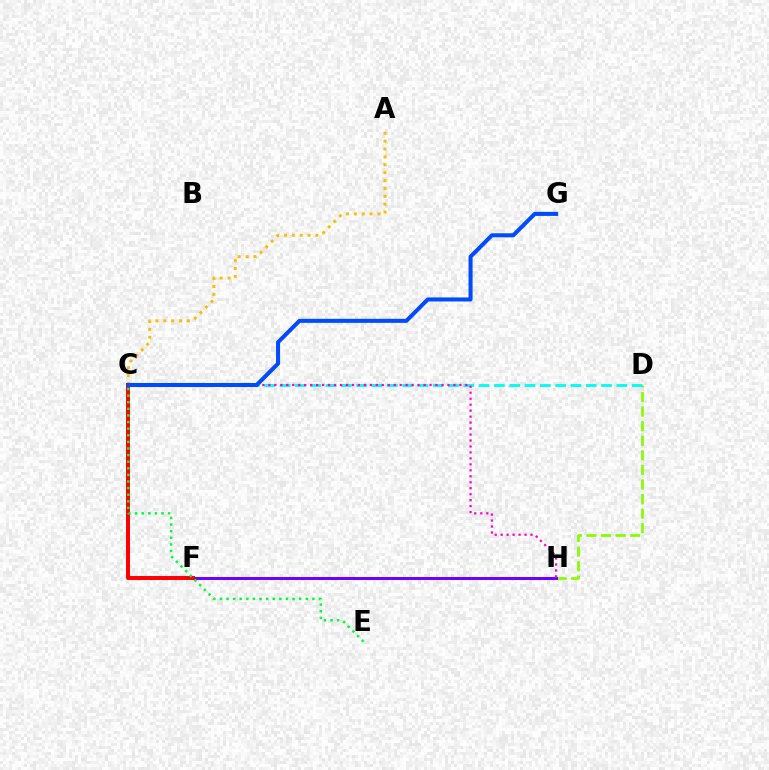{('A', 'C'): [{'color': '#ffbd00', 'line_style': 'dotted', 'thickness': 2.14}], ('D', 'H'): [{'color': '#84ff00', 'line_style': 'dashed', 'thickness': 1.98}], ('C', 'D'): [{'color': '#00fff6', 'line_style': 'dashed', 'thickness': 2.08}], ('F', 'H'): [{'color': '#7200ff', 'line_style': 'solid', 'thickness': 2.17}], ('C', 'F'): [{'color': '#ff0000', 'line_style': 'solid', 'thickness': 2.85}], ('C', 'H'): [{'color': '#ff00cf', 'line_style': 'dotted', 'thickness': 1.62}], ('C', 'G'): [{'color': '#004bff', 'line_style': 'solid', 'thickness': 2.91}], ('C', 'E'): [{'color': '#00ff39', 'line_style': 'dotted', 'thickness': 1.79}]}